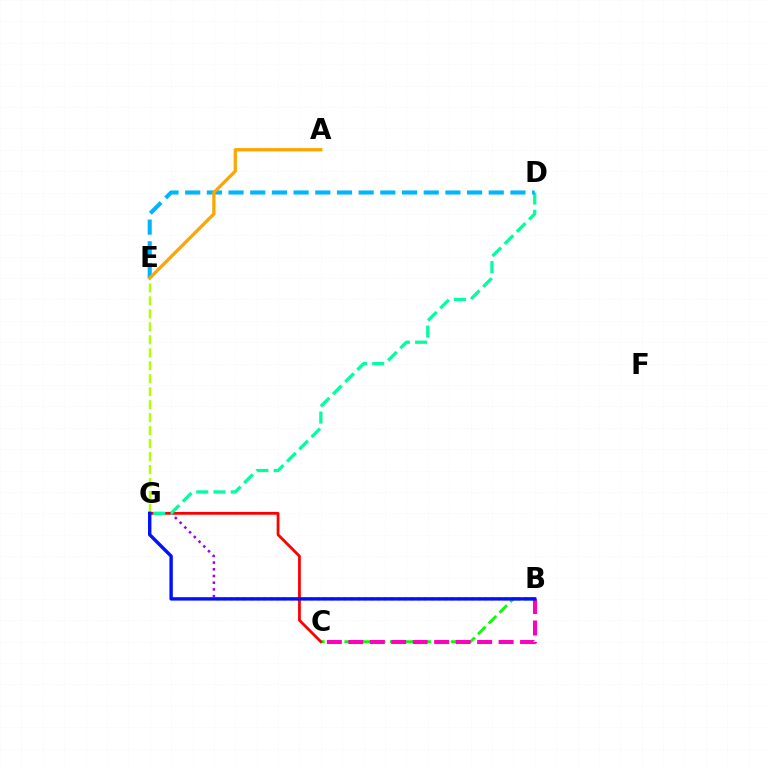{('B', 'C'): [{'color': '#08ff00', 'line_style': 'dashed', 'thickness': 2.06}, {'color': '#ff00bd', 'line_style': 'dashed', 'thickness': 2.92}], ('B', 'G'): [{'color': '#9b00ff', 'line_style': 'dotted', 'thickness': 1.82}, {'color': '#0010ff', 'line_style': 'solid', 'thickness': 2.45}], ('E', 'G'): [{'color': '#b3ff00', 'line_style': 'dashed', 'thickness': 1.76}], ('C', 'G'): [{'color': '#ff0000', 'line_style': 'solid', 'thickness': 2.0}], ('D', 'G'): [{'color': '#00ff9d', 'line_style': 'dashed', 'thickness': 2.35}], ('D', 'E'): [{'color': '#00b5ff', 'line_style': 'dashed', 'thickness': 2.95}], ('A', 'E'): [{'color': '#ffa500', 'line_style': 'solid', 'thickness': 2.35}]}